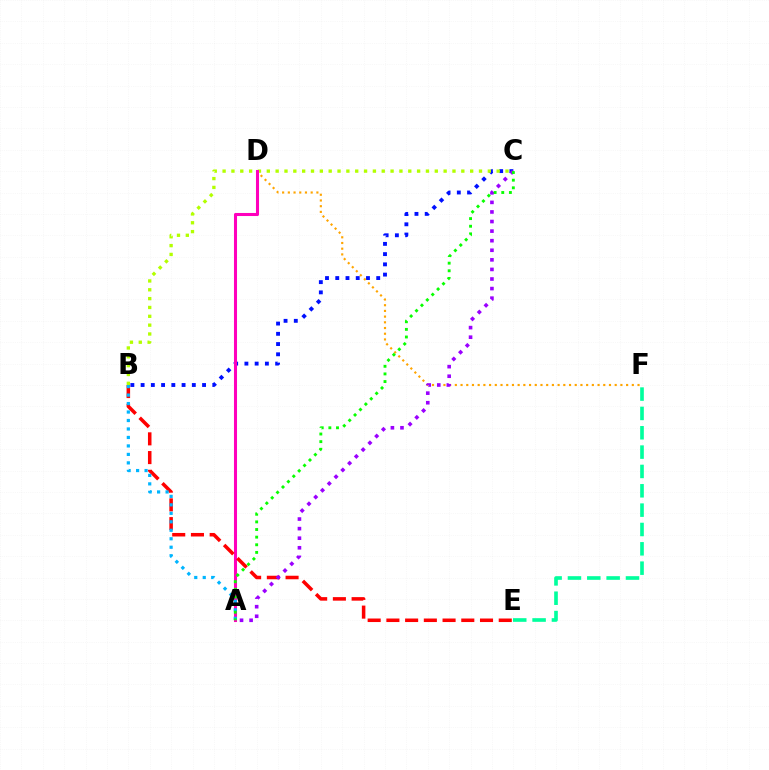{('B', 'C'): [{'color': '#0010ff', 'line_style': 'dotted', 'thickness': 2.78}, {'color': '#b3ff00', 'line_style': 'dotted', 'thickness': 2.4}], ('D', 'F'): [{'color': '#ffa500', 'line_style': 'dotted', 'thickness': 1.55}], ('A', 'D'): [{'color': '#ff00bd', 'line_style': 'solid', 'thickness': 2.2}], ('B', 'E'): [{'color': '#ff0000', 'line_style': 'dashed', 'thickness': 2.54}], ('A', 'C'): [{'color': '#9b00ff', 'line_style': 'dotted', 'thickness': 2.6}, {'color': '#08ff00', 'line_style': 'dotted', 'thickness': 2.07}], ('A', 'B'): [{'color': '#00b5ff', 'line_style': 'dotted', 'thickness': 2.3}], ('E', 'F'): [{'color': '#00ff9d', 'line_style': 'dashed', 'thickness': 2.63}]}